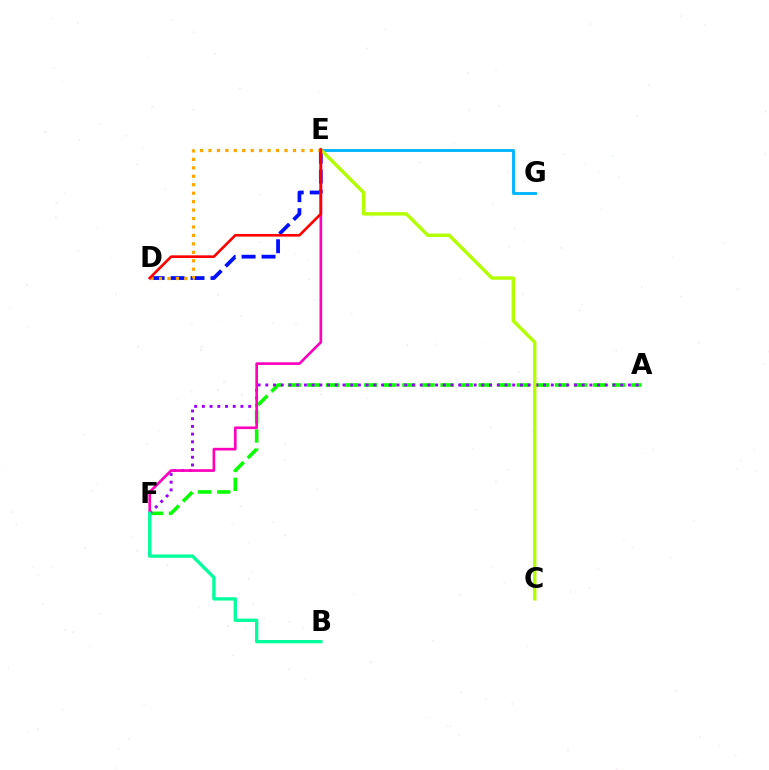{('A', 'F'): [{'color': '#08ff00', 'line_style': 'dashed', 'thickness': 2.59}, {'color': '#9b00ff', 'line_style': 'dotted', 'thickness': 2.1}], ('E', 'G'): [{'color': '#00b5ff', 'line_style': 'solid', 'thickness': 2.07}], ('D', 'E'): [{'color': '#0010ff', 'line_style': 'dashed', 'thickness': 2.71}, {'color': '#ffa500', 'line_style': 'dotted', 'thickness': 2.3}, {'color': '#ff0000', 'line_style': 'solid', 'thickness': 1.9}], ('C', 'E'): [{'color': '#b3ff00', 'line_style': 'solid', 'thickness': 2.47}], ('E', 'F'): [{'color': '#ff00bd', 'line_style': 'solid', 'thickness': 1.92}], ('B', 'F'): [{'color': '#00ff9d', 'line_style': 'solid', 'thickness': 2.4}]}